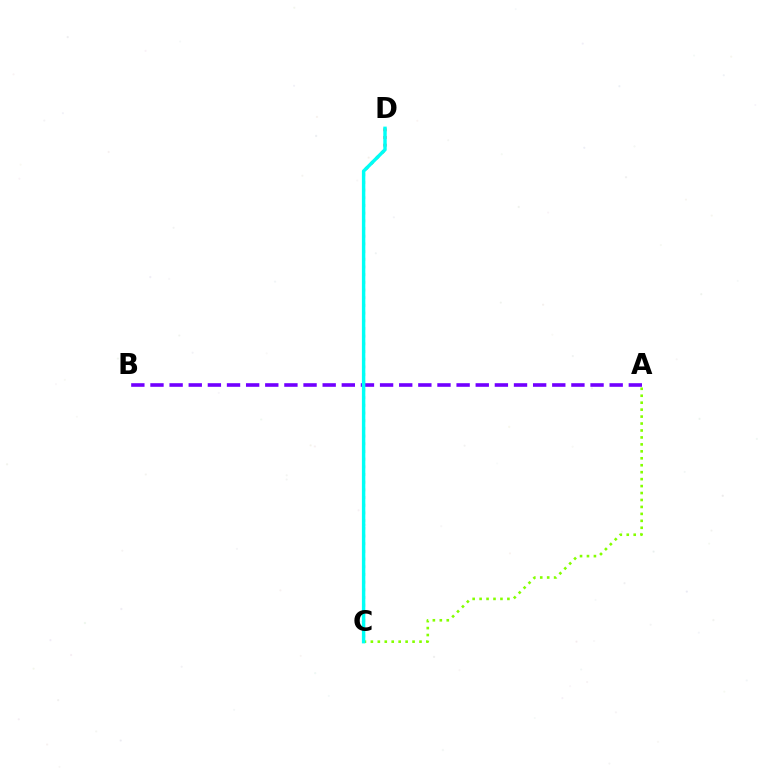{('C', 'D'): [{'color': '#ff0000', 'line_style': 'dotted', 'thickness': 2.09}, {'color': '#00fff6', 'line_style': 'solid', 'thickness': 2.47}], ('A', 'B'): [{'color': '#7200ff', 'line_style': 'dashed', 'thickness': 2.6}], ('A', 'C'): [{'color': '#84ff00', 'line_style': 'dotted', 'thickness': 1.89}]}